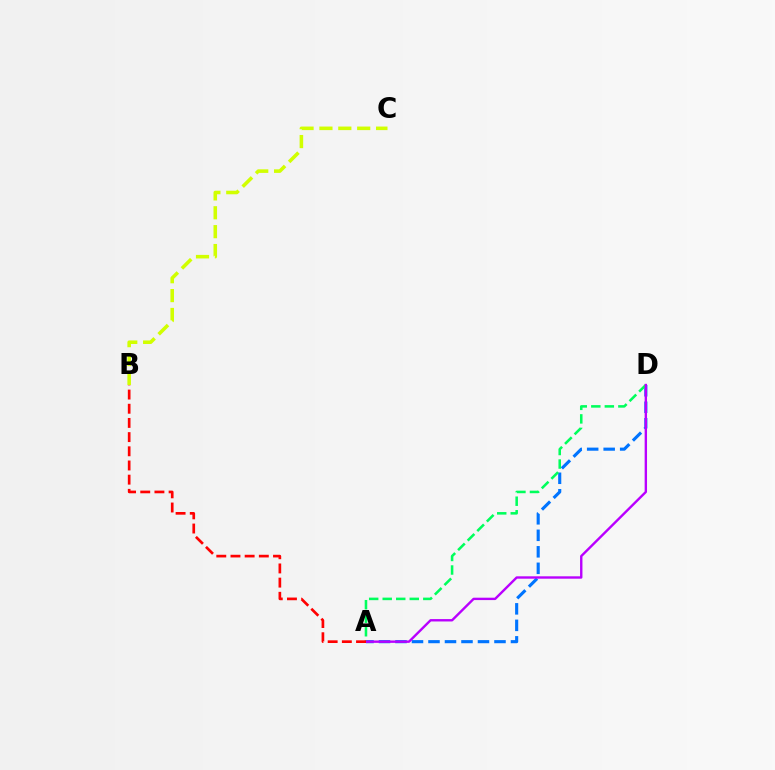{('B', 'C'): [{'color': '#d1ff00', 'line_style': 'dashed', 'thickness': 2.57}], ('A', 'D'): [{'color': '#0074ff', 'line_style': 'dashed', 'thickness': 2.24}, {'color': '#00ff5c', 'line_style': 'dashed', 'thickness': 1.84}, {'color': '#b900ff', 'line_style': 'solid', 'thickness': 1.72}], ('A', 'B'): [{'color': '#ff0000', 'line_style': 'dashed', 'thickness': 1.93}]}